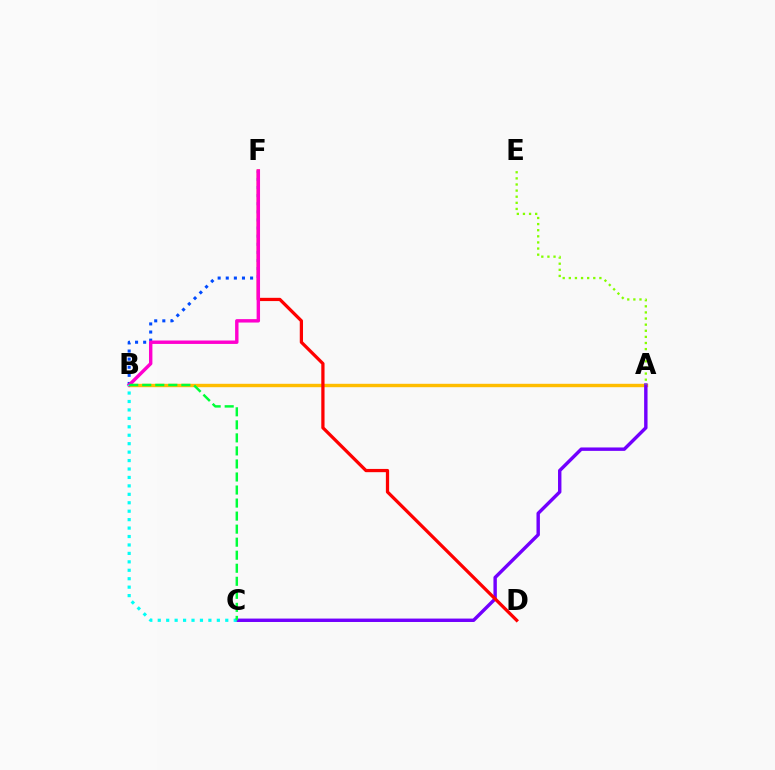{('A', 'B'): [{'color': '#ffbd00', 'line_style': 'solid', 'thickness': 2.45}], ('A', 'C'): [{'color': '#7200ff', 'line_style': 'solid', 'thickness': 2.46}], ('D', 'F'): [{'color': '#ff0000', 'line_style': 'solid', 'thickness': 2.34}], ('B', 'F'): [{'color': '#004bff', 'line_style': 'dotted', 'thickness': 2.2}, {'color': '#ff00cf', 'line_style': 'solid', 'thickness': 2.46}], ('B', 'C'): [{'color': '#00fff6', 'line_style': 'dotted', 'thickness': 2.29}, {'color': '#00ff39', 'line_style': 'dashed', 'thickness': 1.77}], ('A', 'E'): [{'color': '#84ff00', 'line_style': 'dotted', 'thickness': 1.66}]}